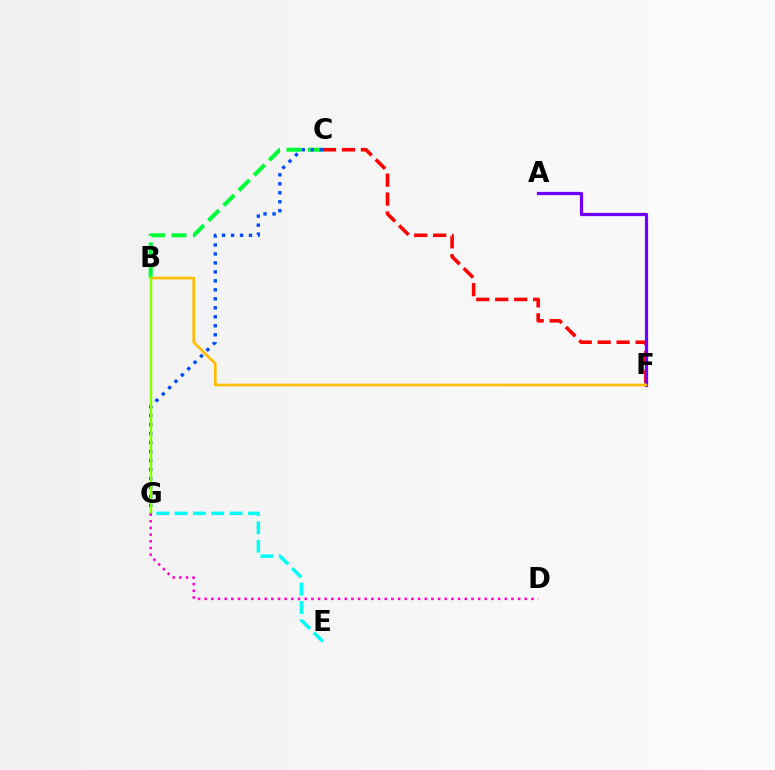{('E', 'G'): [{'color': '#00fff6', 'line_style': 'dashed', 'thickness': 2.49}], ('C', 'F'): [{'color': '#ff0000', 'line_style': 'dashed', 'thickness': 2.57}], ('A', 'F'): [{'color': '#7200ff', 'line_style': 'solid', 'thickness': 2.33}], ('B', 'C'): [{'color': '#00ff39', 'line_style': 'dashed', 'thickness': 2.92}], ('C', 'G'): [{'color': '#004bff', 'line_style': 'dotted', 'thickness': 2.44}], ('B', 'F'): [{'color': '#ffbd00', 'line_style': 'solid', 'thickness': 1.94}], ('B', 'G'): [{'color': '#84ff00', 'line_style': 'solid', 'thickness': 1.79}], ('D', 'G'): [{'color': '#ff00cf', 'line_style': 'dotted', 'thickness': 1.81}]}